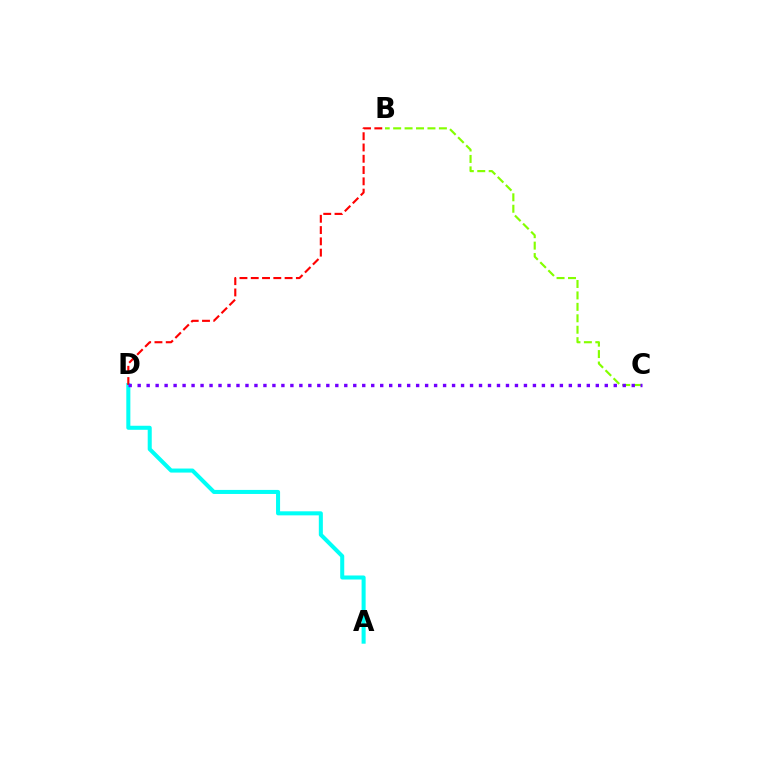{('A', 'D'): [{'color': '#00fff6', 'line_style': 'solid', 'thickness': 2.91}], ('B', 'D'): [{'color': '#ff0000', 'line_style': 'dashed', 'thickness': 1.53}], ('B', 'C'): [{'color': '#84ff00', 'line_style': 'dashed', 'thickness': 1.55}], ('C', 'D'): [{'color': '#7200ff', 'line_style': 'dotted', 'thickness': 2.44}]}